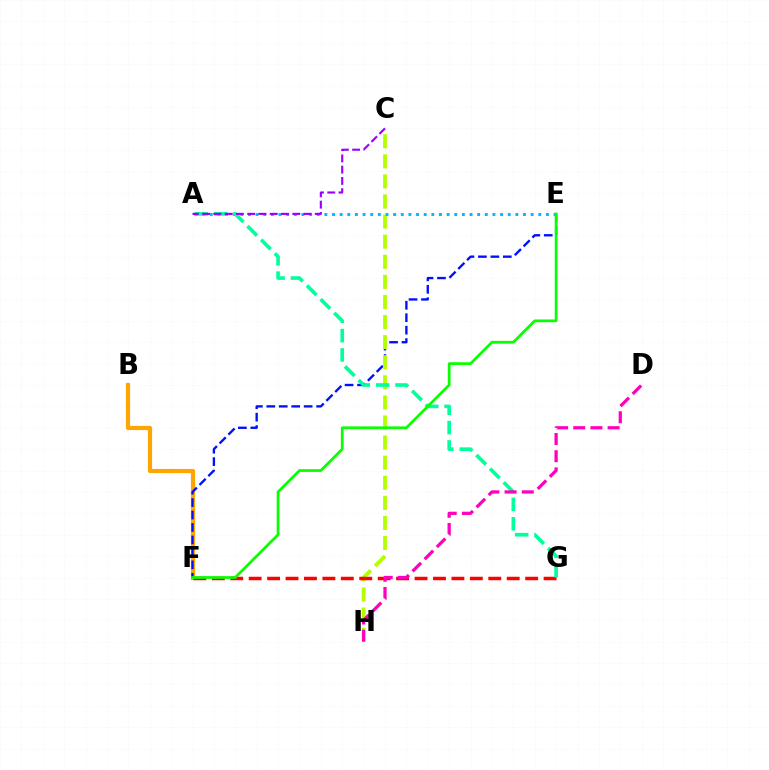{('B', 'F'): [{'color': '#ffa500', 'line_style': 'solid', 'thickness': 2.99}], ('E', 'F'): [{'color': '#0010ff', 'line_style': 'dashed', 'thickness': 1.69}, {'color': '#08ff00', 'line_style': 'solid', 'thickness': 1.97}], ('C', 'H'): [{'color': '#b3ff00', 'line_style': 'dashed', 'thickness': 2.73}], ('F', 'G'): [{'color': '#ff0000', 'line_style': 'dashed', 'thickness': 2.5}], ('A', 'E'): [{'color': '#00b5ff', 'line_style': 'dotted', 'thickness': 2.08}], ('A', 'G'): [{'color': '#00ff9d', 'line_style': 'dashed', 'thickness': 2.62}], ('A', 'C'): [{'color': '#9b00ff', 'line_style': 'dashed', 'thickness': 1.53}], ('D', 'H'): [{'color': '#ff00bd', 'line_style': 'dashed', 'thickness': 2.33}]}